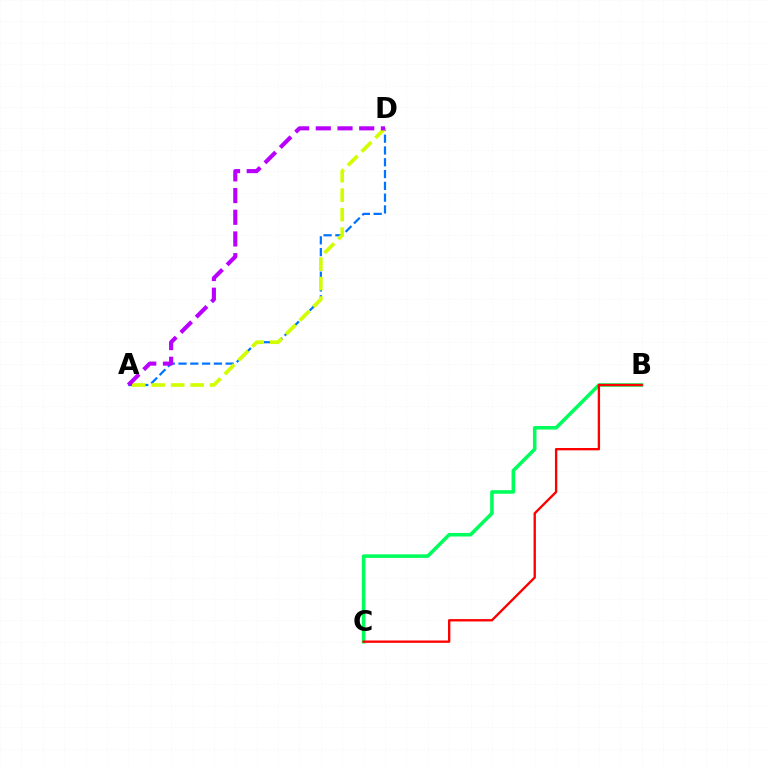{('B', 'C'): [{'color': '#00ff5c', 'line_style': 'solid', 'thickness': 2.56}, {'color': '#ff0000', 'line_style': 'solid', 'thickness': 1.69}], ('A', 'D'): [{'color': '#0074ff', 'line_style': 'dashed', 'thickness': 1.6}, {'color': '#d1ff00', 'line_style': 'dashed', 'thickness': 2.64}, {'color': '#b900ff', 'line_style': 'dashed', 'thickness': 2.95}]}